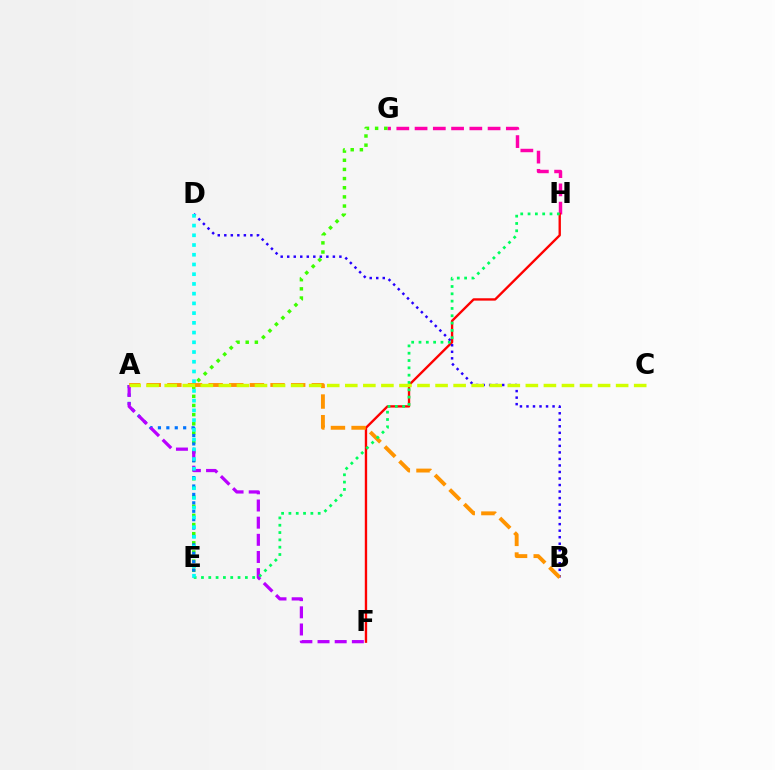{('G', 'H'): [{'color': '#ff00ac', 'line_style': 'dashed', 'thickness': 2.48}], ('E', 'G'): [{'color': '#3dff00', 'line_style': 'dotted', 'thickness': 2.49}], ('F', 'H'): [{'color': '#ff0000', 'line_style': 'solid', 'thickness': 1.7}], ('B', 'D'): [{'color': '#2500ff', 'line_style': 'dotted', 'thickness': 1.77}], ('A', 'E'): [{'color': '#0074ff', 'line_style': 'dotted', 'thickness': 2.29}], ('A', 'B'): [{'color': '#ff9400', 'line_style': 'dashed', 'thickness': 2.8}], ('A', 'F'): [{'color': '#b900ff', 'line_style': 'dashed', 'thickness': 2.33}], ('E', 'H'): [{'color': '#00ff5c', 'line_style': 'dotted', 'thickness': 1.99}], ('A', 'C'): [{'color': '#d1ff00', 'line_style': 'dashed', 'thickness': 2.45}], ('D', 'E'): [{'color': '#00fff6', 'line_style': 'dotted', 'thickness': 2.64}]}